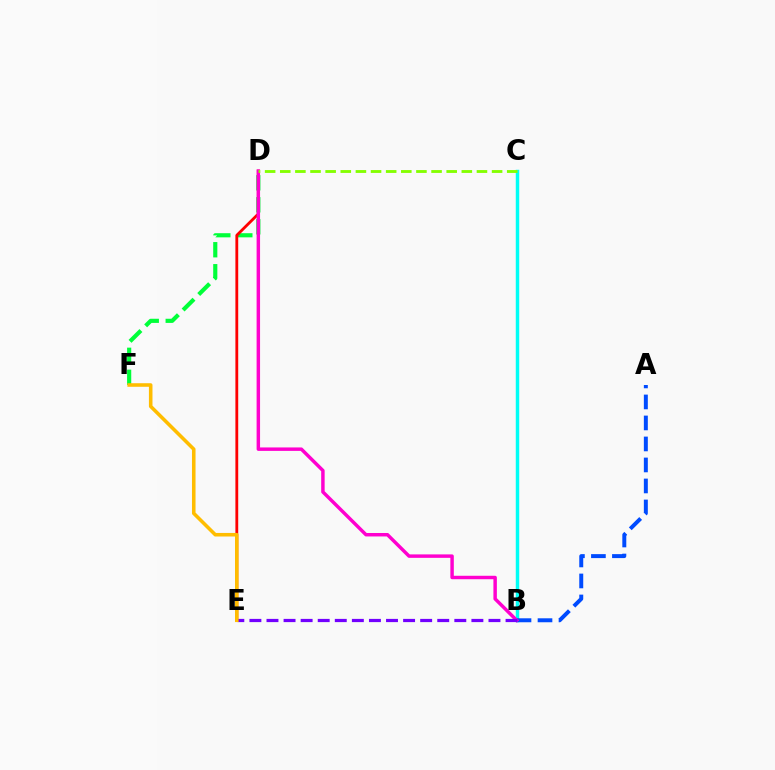{('B', 'C'): [{'color': '#00fff6', 'line_style': 'solid', 'thickness': 2.49}], ('A', 'B'): [{'color': '#004bff', 'line_style': 'dashed', 'thickness': 2.85}], ('D', 'F'): [{'color': '#00ff39', 'line_style': 'dashed', 'thickness': 2.99}], ('D', 'E'): [{'color': '#ff0000', 'line_style': 'solid', 'thickness': 2.03}], ('B', 'D'): [{'color': '#ff00cf', 'line_style': 'solid', 'thickness': 2.49}], ('B', 'E'): [{'color': '#7200ff', 'line_style': 'dashed', 'thickness': 2.32}], ('E', 'F'): [{'color': '#ffbd00', 'line_style': 'solid', 'thickness': 2.57}], ('C', 'D'): [{'color': '#84ff00', 'line_style': 'dashed', 'thickness': 2.06}]}